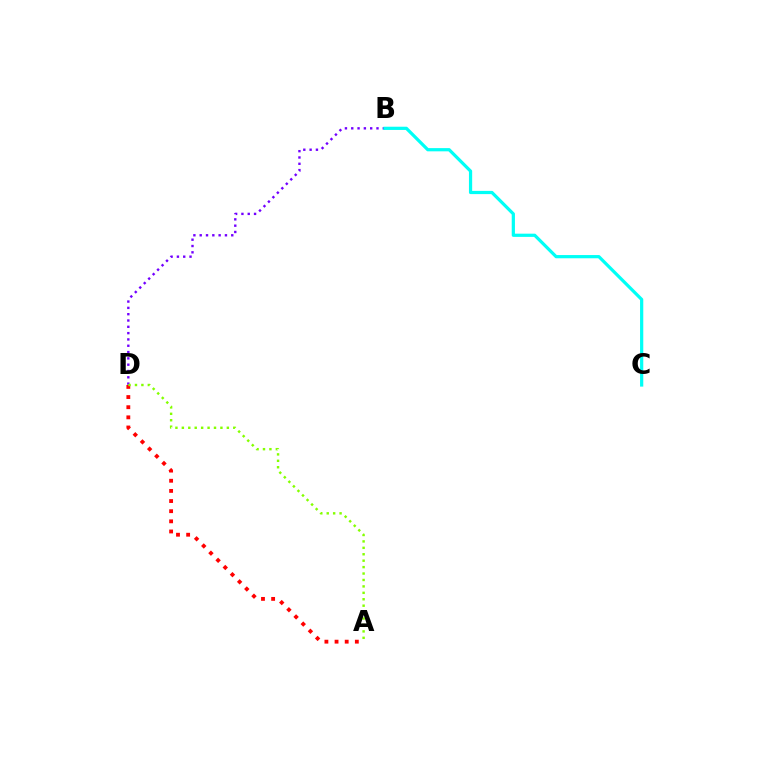{('B', 'D'): [{'color': '#7200ff', 'line_style': 'dotted', 'thickness': 1.71}], ('A', 'D'): [{'color': '#ff0000', 'line_style': 'dotted', 'thickness': 2.76}, {'color': '#84ff00', 'line_style': 'dotted', 'thickness': 1.75}], ('B', 'C'): [{'color': '#00fff6', 'line_style': 'solid', 'thickness': 2.32}]}